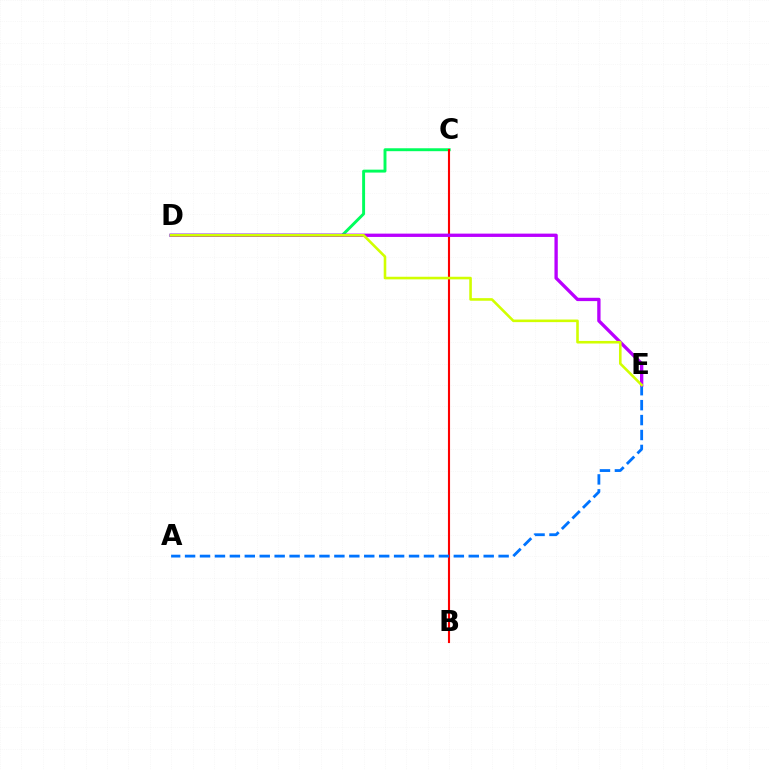{('C', 'D'): [{'color': '#00ff5c', 'line_style': 'solid', 'thickness': 2.1}], ('B', 'C'): [{'color': '#ff0000', 'line_style': 'solid', 'thickness': 1.52}], ('A', 'E'): [{'color': '#0074ff', 'line_style': 'dashed', 'thickness': 2.03}], ('D', 'E'): [{'color': '#b900ff', 'line_style': 'solid', 'thickness': 2.39}, {'color': '#d1ff00', 'line_style': 'solid', 'thickness': 1.87}]}